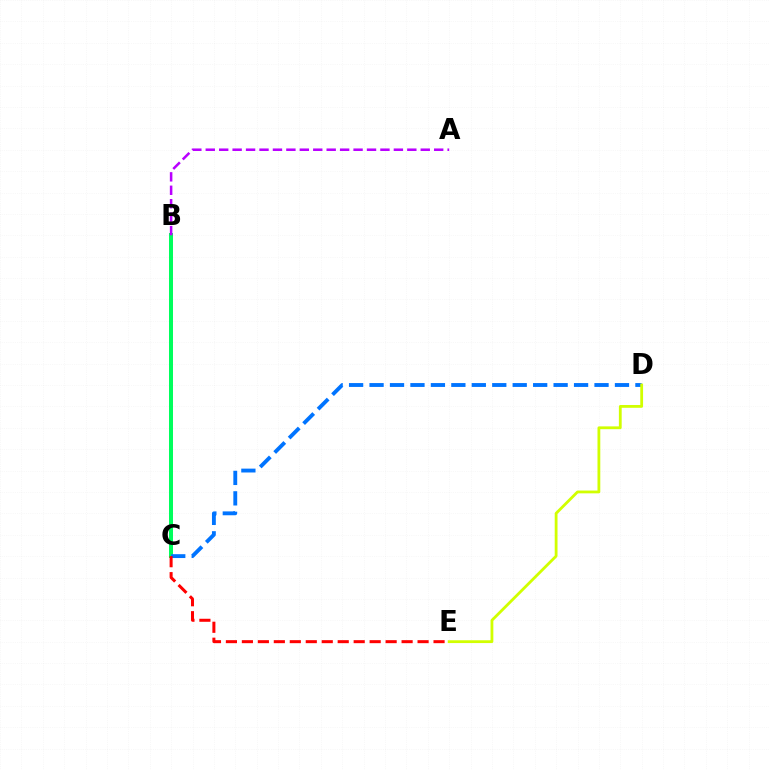{('B', 'C'): [{'color': '#00ff5c', 'line_style': 'solid', 'thickness': 2.88}], ('C', 'D'): [{'color': '#0074ff', 'line_style': 'dashed', 'thickness': 2.78}], ('C', 'E'): [{'color': '#ff0000', 'line_style': 'dashed', 'thickness': 2.17}], ('A', 'B'): [{'color': '#b900ff', 'line_style': 'dashed', 'thickness': 1.83}], ('D', 'E'): [{'color': '#d1ff00', 'line_style': 'solid', 'thickness': 2.02}]}